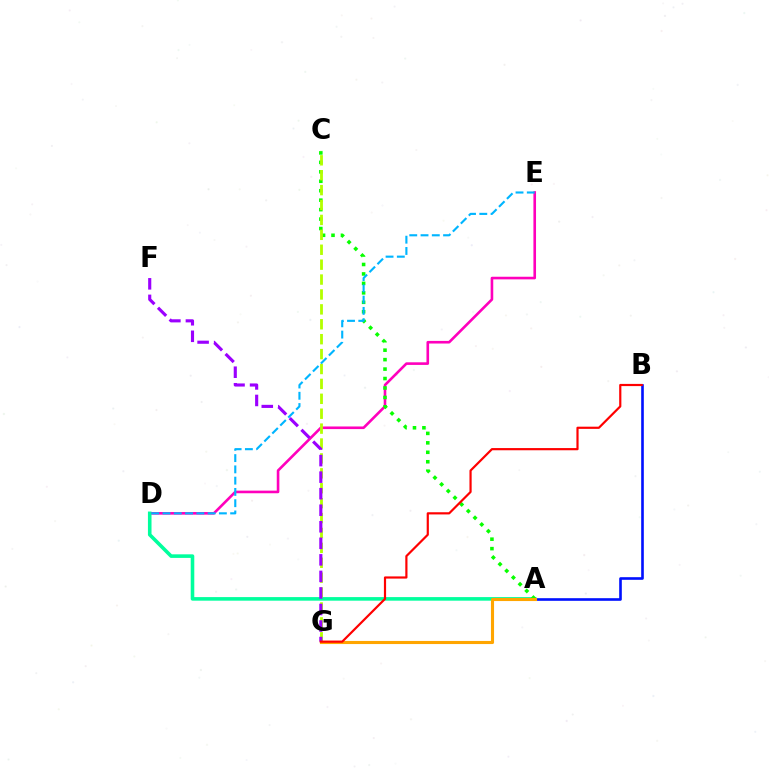{('D', 'E'): [{'color': '#ff00bd', 'line_style': 'solid', 'thickness': 1.88}, {'color': '#00b5ff', 'line_style': 'dashed', 'thickness': 1.53}], ('A', 'D'): [{'color': '#00ff9d', 'line_style': 'solid', 'thickness': 2.58}], ('A', 'C'): [{'color': '#08ff00', 'line_style': 'dotted', 'thickness': 2.57}], ('C', 'G'): [{'color': '#b3ff00', 'line_style': 'dashed', 'thickness': 2.02}], ('A', 'B'): [{'color': '#0010ff', 'line_style': 'solid', 'thickness': 1.89}], ('F', 'G'): [{'color': '#9b00ff', 'line_style': 'dashed', 'thickness': 2.25}], ('A', 'G'): [{'color': '#ffa500', 'line_style': 'solid', 'thickness': 2.24}], ('B', 'G'): [{'color': '#ff0000', 'line_style': 'solid', 'thickness': 1.58}]}